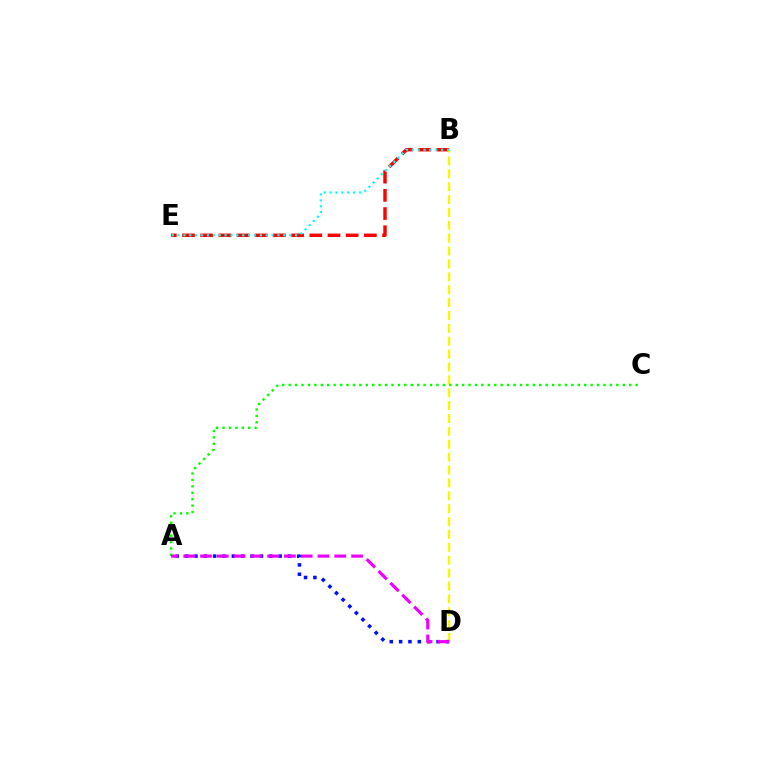{('B', 'E'): [{'color': '#ff0000', 'line_style': 'dashed', 'thickness': 2.47}, {'color': '#00fff6', 'line_style': 'dotted', 'thickness': 1.6}], ('B', 'D'): [{'color': '#fcf500', 'line_style': 'dashed', 'thickness': 1.75}], ('A', 'C'): [{'color': '#08ff00', 'line_style': 'dotted', 'thickness': 1.75}], ('A', 'D'): [{'color': '#0010ff', 'line_style': 'dotted', 'thickness': 2.54}, {'color': '#ee00ff', 'line_style': 'dashed', 'thickness': 2.28}]}